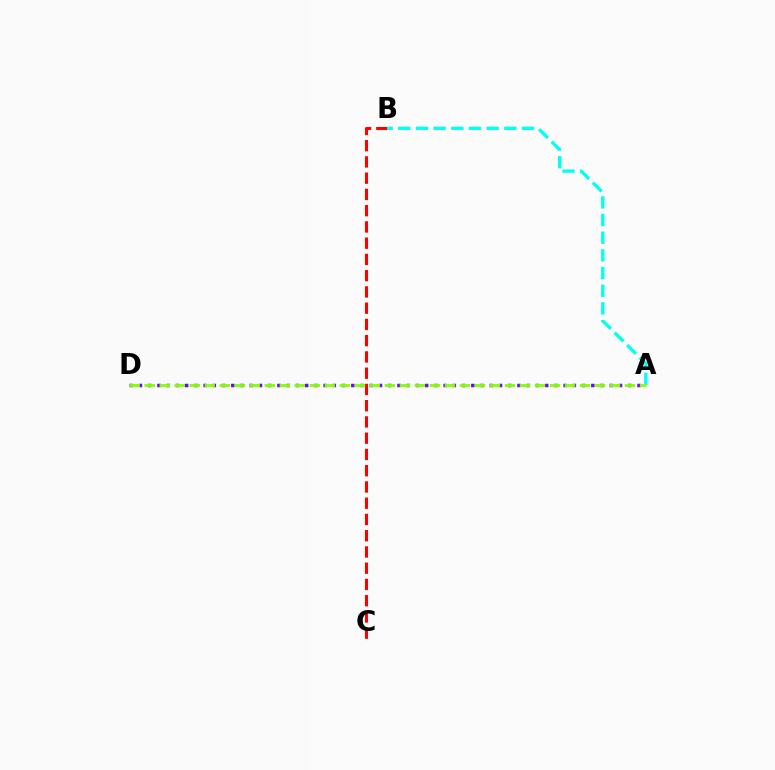{('A', 'D'): [{'color': '#7200ff', 'line_style': 'dotted', 'thickness': 2.51}, {'color': '#84ff00', 'line_style': 'dashed', 'thickness': 2.04}], ('B', 'C'): [{'color': '#ff0000', 'line_style': 'dashed', 'thickness': 2.21}], ('A', 'B'): [{'color': '#00fff6', 'line_style': 'dashed', 'thickness': 2.4}]}